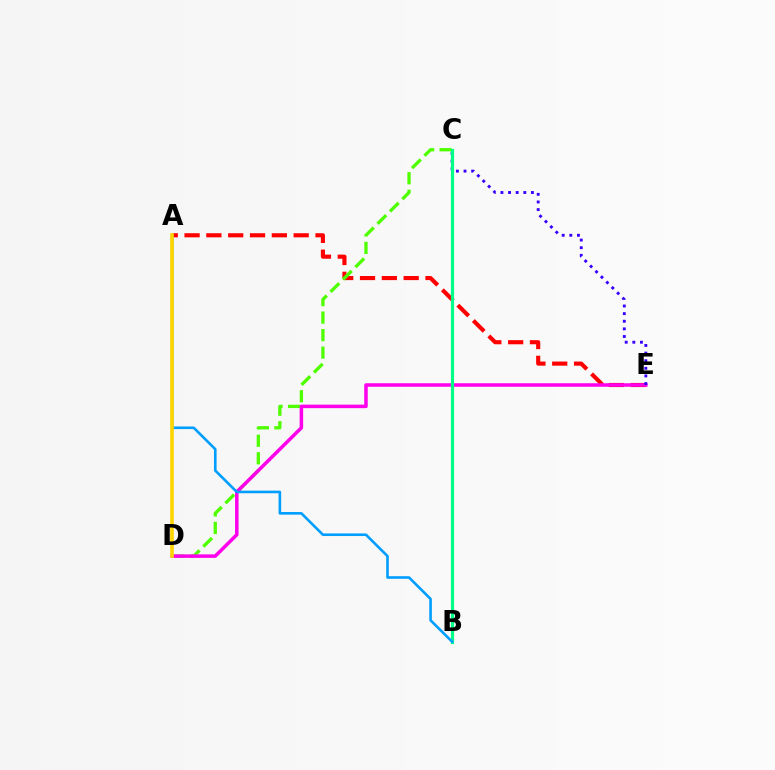{('A', 'E'): [{'color': '#ff0000', 'line_style': 'dashed', 'thickness': 2.96}], ('C', 'D'): [{'color': '#4fff00', 'line_style': 'dashed', 'thickness': 2.38}], ('D', 'E'): [{'color': '#ff00ed', 'line_style': 'solid', 'thickness': 2.53}], ('C', 'E'): [{'color': '#3700ff', 'line_style': 'dotted', 'thickness': 2.07}], ('B', 'C'): [{'color': '#00ff86', 'line_style': 'solid', 'thickness': 2.29}], ('A', 'B'): [{'color': '#009eff', 'line_style': 'solid', 'thickness': 1.88}], ('A', 'D'): [{'color': '#ffd500', 'line_style': 'solid', 'thickness': 2.62}]}